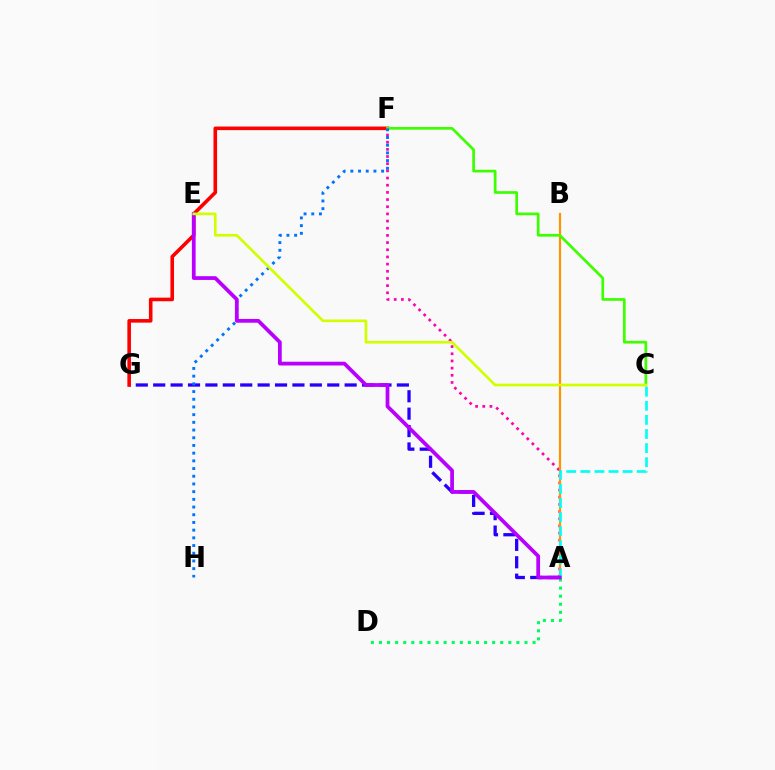{('A', 'F'): [{'color': '#ff00ac', 'line_style': 'dotted', 'thickness': 1.95}], ('A', 'B'): [{'color': '#ff9400', 'line_style': 'solid', 'thickness': 1.58}], ('A', 'G'): [{'color': '#2500ff', 'line_style': 'dashed', 'thickness': 2.36}], ('F', 'G'): [{'color': '#ff0000', 'line_style': 'solid', 'thickness': 2.58}], ('A', 'C'): [{'color': '#00fff6', 'line_style': 'dashed', 'thickness': 1.92}], ('A', 'D'): [{'color': '#00ff5c', 'line_style': 'dotted', 'thickness': 2.2}], ('C', 'F'): [{'color': '#3dff00', 'line_style': 'solid', 'thickness': 1.95}], ('F', 'H'): [{'color': '#0074ff', 'line_style': 'dotted', 'thickness': 2.09}], ('A', 'E'): [{'color': '#b900ff', 'line_style': 'solid', 'thickness': 2.7}], ('C', 'E'): [{'color': '#d1ff00', 'line_style': 'solid', 'thickness': 1.93}]}